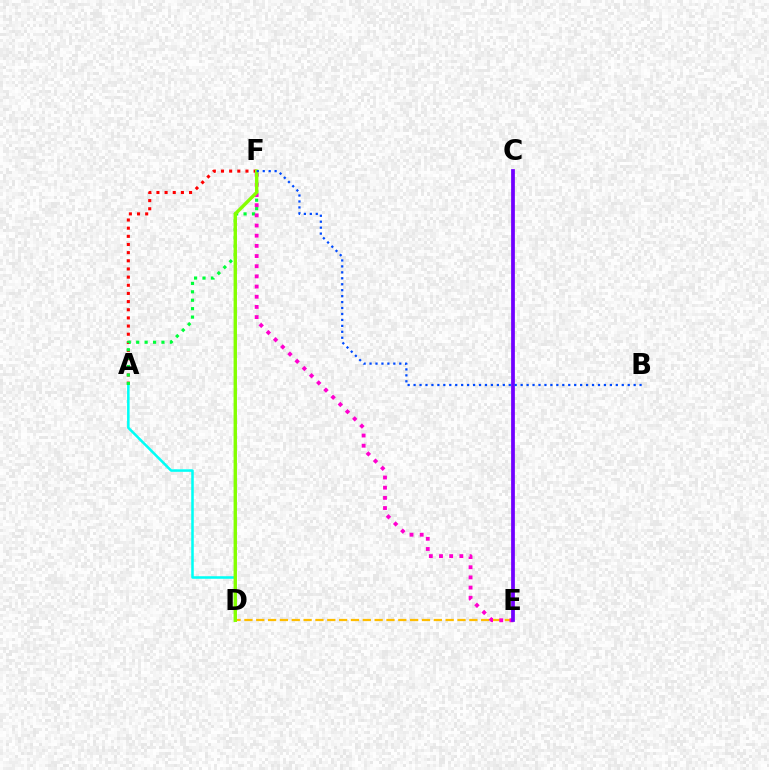{('D', 'E'): [{'color': '#ffbd00', 'line_style': 'dashed', 'thickness': 1.61}], ('A', 'F'): [{'color': '#ff0000', 'line_style': 'dotted', 'thickness': 2.22}, {'color': '#00ff39', 'line_style': 'dotted', 'thickness': 2.29}], ('A', 'D'): [{'color': '#00fff6', 'line_style': 'solid', 'thickness': 1.83}], ('E', 'F'): [{'color': '#ff00cf', 'line_style': 'dotted', 'thickness': 2.76}], ('D', 'F'): [{'color': '#84ff00', 'line_style': 'solid', 'thickness': 2.44}], ('C', 'E'): [{'color': '#7200ff', 'line_style': 'solid', 'thickness': 2.7}], ('B', 'F'): [{'color': '#004bff', 'line_style': 'dotted', 'thickness': 1.62}]}